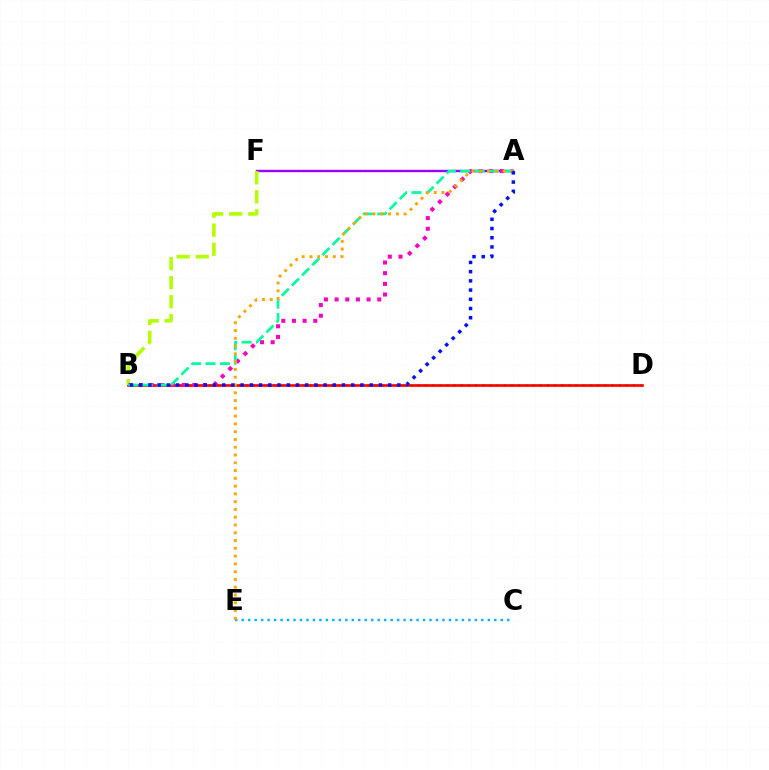{('B', 'D'): [{'color': '#08ff00', 'line_style': 'dotted', 'thickness': 1.95}, {'color': '#ff0000', 'line_style': 'solid', 'thickness': 1.91}], ('A', 'F'): [{'color': '#9b00ff', 'line_style': 'solid', 'thickness': 1.74}], ('B', 'F'): [{'color': '#b3ff00', 'line_style': 'dashed', 'thickness': 2.59}], ('A', 'B'): [{'color': '#ff00bd', 'line_style': 'dotted', 'thickness': 2.9}, {'color': '#00ff9d', 'line_style': 'dashed', 'thickness': 1.95}, {'color': '#0010ff', 'line_style': 'dotted', 'thickness': 2.5}], ('C', 'E'): [{'color': '#00b5ff', 'line_style': 'dotted', 'thickness': 1.76}], ('A', 'E'): [{'color': '#ffa500', 'line_style': 'dotted', 'thickness': 2.11}]}